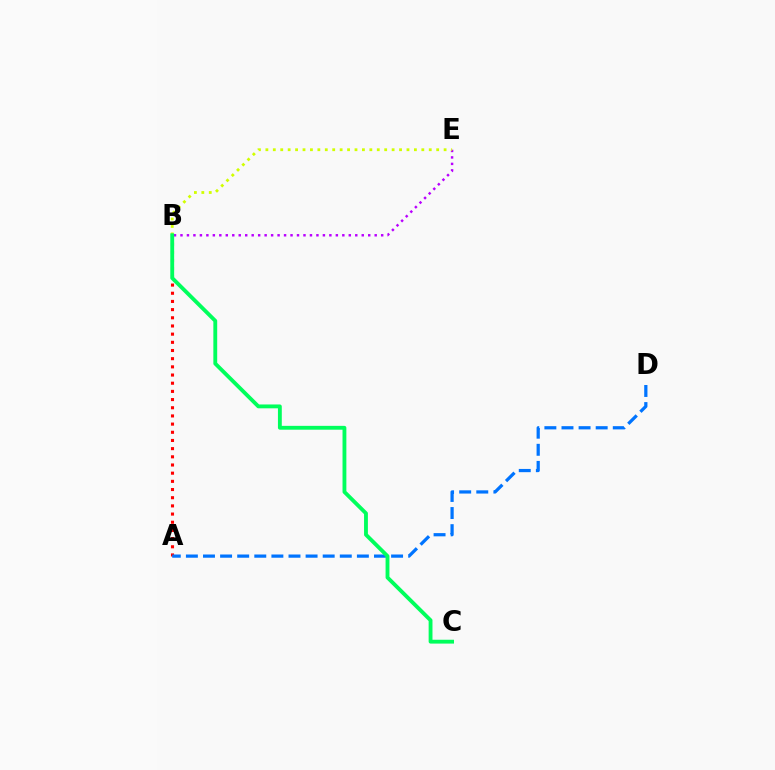{('B', 'E'): [{'color': '#b900ff', 'line_style': 'dotted', 'thickness': 1.76}, {'color': '#d1ff00', 'line_style': 'dotted', 'thickness': 2.02}], ('A', 'B'): [{'color': '#ff0000', 'line_style': 'dotted', 'thickness': 2.22}], ('A', 'D'): [{'color': '#0074ff', 'line_style': 'dashed', 'thickness': 2.32}], ('B', 'C'): [{'color': '#00ff5c', 'line_style': 'solid', 'thickness': 2.77}]}